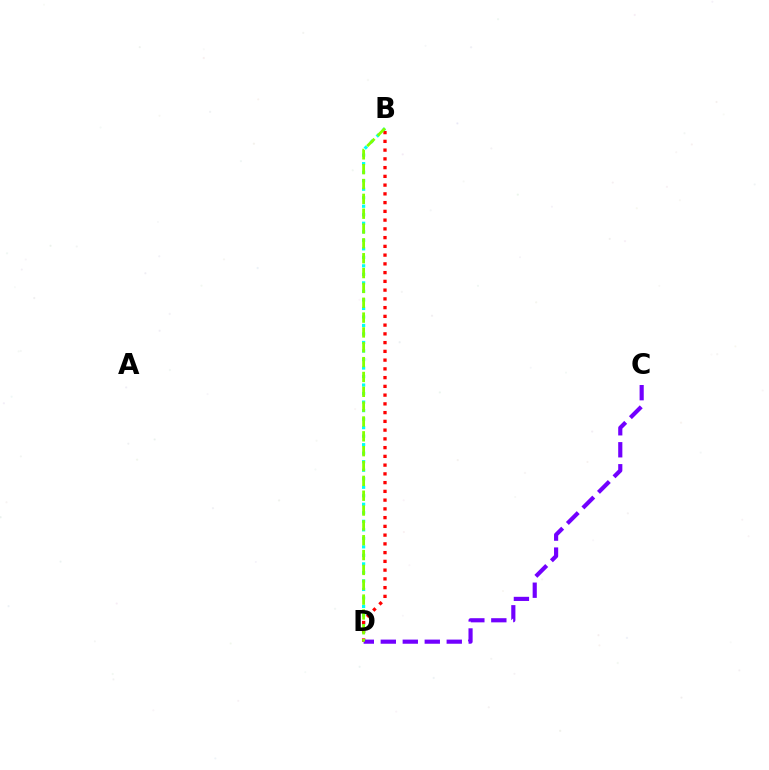{('B', 'D'): [{'color': '#00fff6', 'line_style': 'dotted', 'thickness': 2.31}, {'color': '#ff0000', 'line_style': 'dotted', 'thickness': 2.38}, {'color': '#84ff00', 'line_style': 'dashed', 'thickness': 2.02}], ('C', 'D'): [{'color': '#7200ff', 'line_style': 'dashed', 'thickness': 2.99}]}